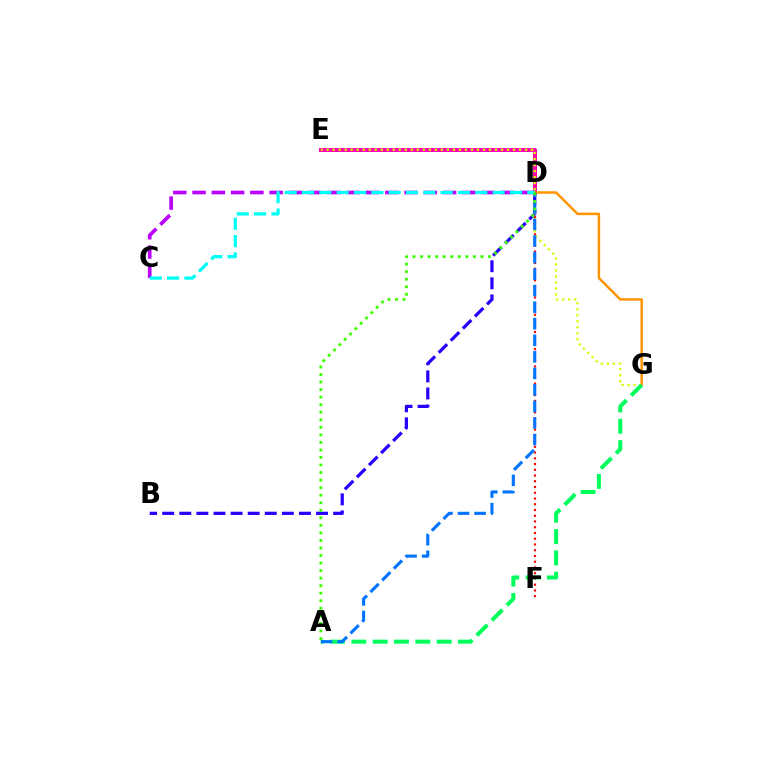{('D', 'F'): [{'color': '#ff0000', 'line_style': 'dotted', 'thickness': 1.56}], ('D', 'E'): [{'color': '#ff00ac', 'line_style': 'solid', 'thickness': 2.86}], ('B', 'D'): [{'color': '#2500ff', 'line_style': 'dashed', 'thickness': 2.32}], ('E', 'G'): [{'color': '#d1ff00', 'line_style': 'dotted', 'thickness': 1.63}], ('D', 'G'): [{'color': '#ff9400', 'line_style': 'solid', 'thickness': 1.79}], ('A', 'G'): [{'color': '#00ff5c', 'line_style': 'dashed', 'thickness': 2.9}], ('C', 'D'): [{'color': '#b900ff', 'line_style': 'dashed', 'thickness': 2.62}, {'color': '#00fff6', 'line_style': 'dashed', 'thickness': 2.35}], ('A', 'D'): [{'color': '#0074ff', 'line_style': 'dashed', 'thickness': 2.25}, {'color': '#3dff00', 'line_style': 'dotted', 'thickness': 2.05}]}